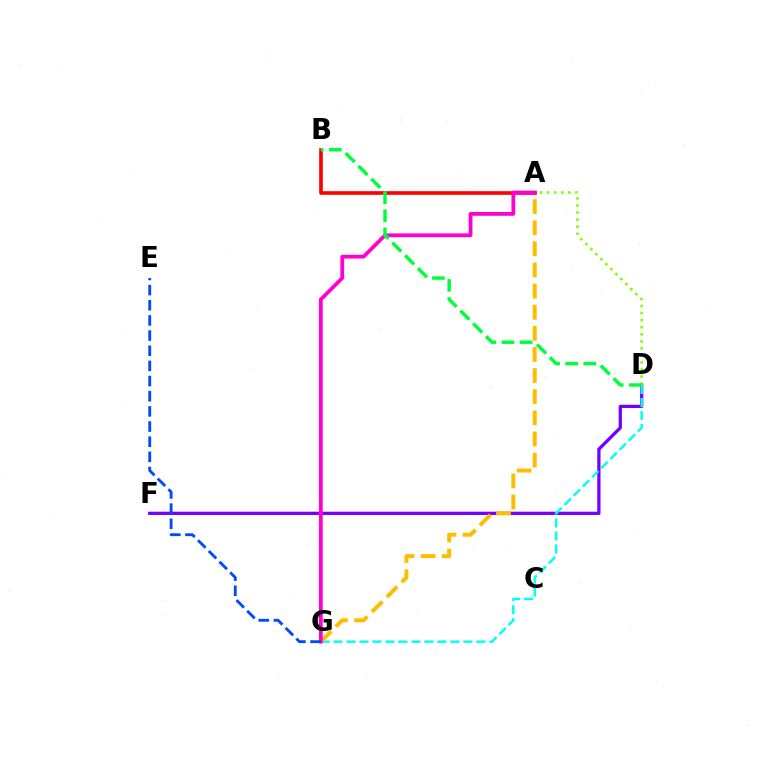{('D', 'F'): [{'color': '#7200ff', 'line_style': 'solid', 'thickness': 2.35}], ('D', 'G'): [{'color': '#00fff6', 'line_style': 'dashed', 'thickness': 1.76}], ('A', 'B'): [{'color': '#ff0000', 'line_style': 'solid', 'thickness': 2.61}], ('A', 'G'): [{'color': '#ffbd00', 'line_style': 'dashed', 'thickness': 2.87}, {'color': '#ff00cf', 'line_style': 'solid', 'thickness': 2.72}], ('A', 'D'): [{'color': '#84ff00', 'line_style': 'dotted', 'thickness': 1.92}], ('B', 'D'): [{'color': '#00ff39', 'line_style': 'dashed', 'thickness': 2.46}], ('E', 'G'): [{'color': '#004bff', 'line_style': 'dashed', 'thickness': 2.06}]}